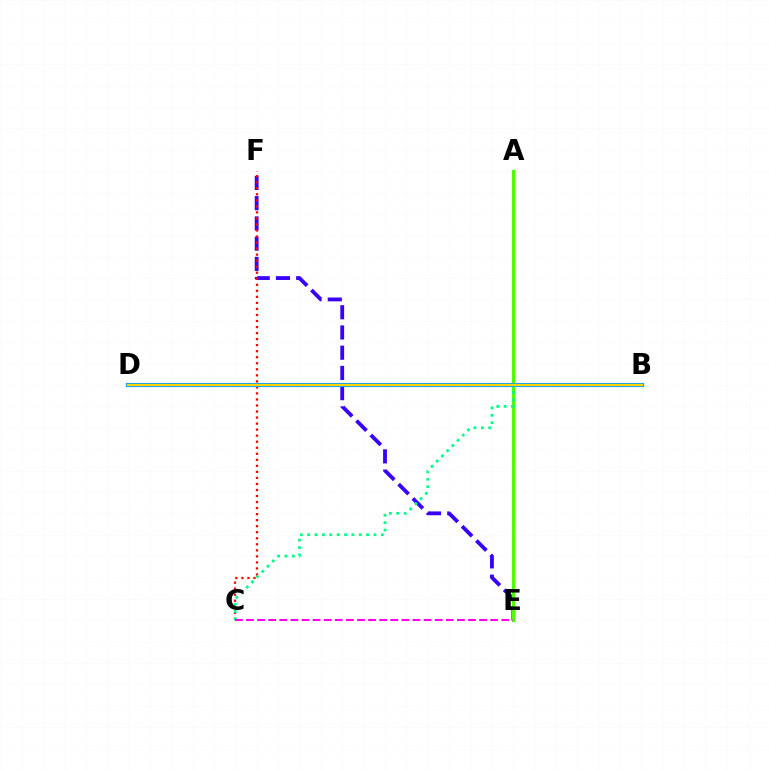{('E', 'F'): [{'color': '#3700ff', 'line_style': 'dashed', 'thickness': 2.75}], ('C', 'F'): [{'color': '#ff0000', 'line_style': 'dotted', 'thickness': 1.64}], ('A', 'E'): [{'color': '#4fff00', 'line_style': 'solid', 'thickness': 2.31}], ('B', 'C'): [{'color': '#00ff86', 'line_style': 'dotted', 'thickness': 2.0}], ('C', 'E'): [{'color': '#ff00ed', 'line_style': 'dashed', 'thickness': 1.51}], ('B', 'D'): [{'color': '#009eff', 'line_style': 'solid', 'thickness': 3.0}, {'color': '#ffd500', 'line_style': 'solid', 'thickness': 1.63}]}